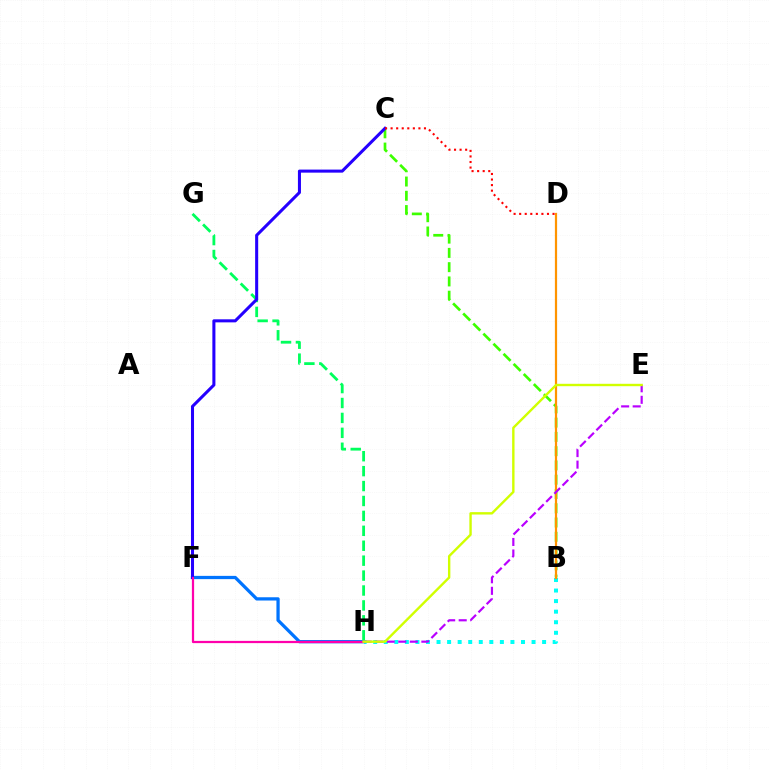{('F', 'H'): [{'color': '#0074ff', 'line_style': 'solid', 'thickness': 2.35}, {'color': '#ff00ac', 'line_style': 'solid', 'thickness': 1.61}], ('B', 'C'): [{'color': '#3dff00', 'line_style': 'dashed', 'thickness': 1.94}], ('B', 'H'): [{'color': '#00fff6', 'line_style': 'dotted', 'thickness': 2.87}], ('G', 'H'): [{'color': '#00ff5c', 'line_style': 'dashed', 'thickness': 2.03}], ('C', 'F'): [{'color': '#2500ff', 'line_style': 'solid', 'thickness': 2.2}], ('B', 'D'): [{'color': '#ff9400', 'line_style': 'solid', 'thickness': 1.6}], ('E', 'H'): [{'color': '#b900ff', 'line_style': 'dashed', 'thickness': 1.57}, {'color': '#d1ff00', 'line_style': 'solid', 'thickness': 1.72}], ('C', 'D'): [{'color': '#ff0000', 'line_style': 'dotted', 'thickness': 1.51}]}